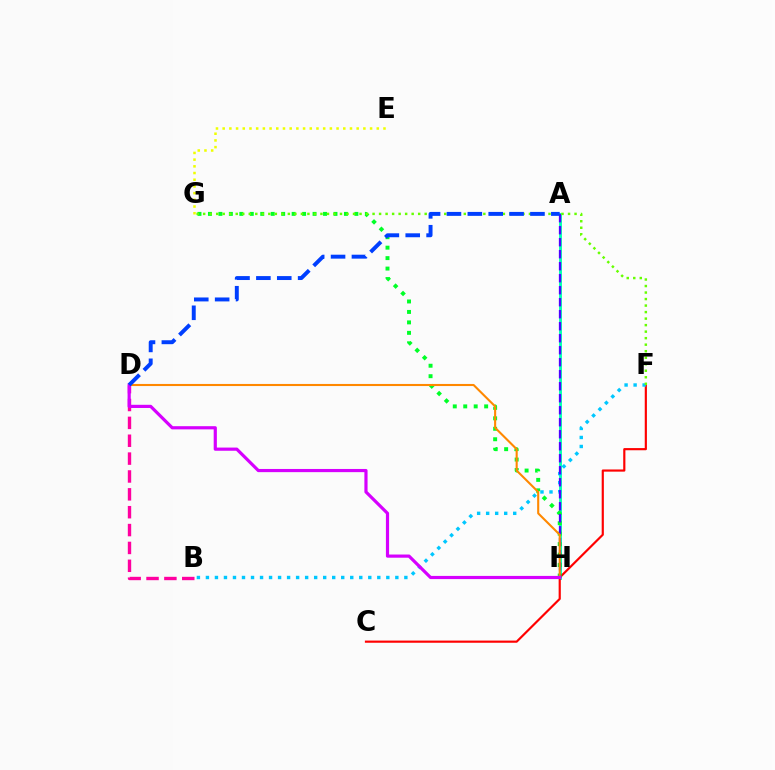{('A', 'H'): [{'color': '#00ffaf', 'line_style': 'solid', 'thickness': 2.08}, {'color': '#4f00ff', 'line_style': 'dashed', 'thickness': 1.63}], ('C', 'F'): [{'color': '#ff0000', 'line_style': 'solid', 'thickness': 1.56}], ('B', 'D'): [{'color': '#ff00a0', 'line_style': 'dashed', 'thickness': 2.43}], ('B', 'F'): [{'color': '#00c7ff', 'line_style': 'dotted', 'thickness': 2.45}], ('G', 'H'): [{'color': '#00ff27', 'line_style': 'dotted', 'thickness': 2.84}], ('E', 'G'): [{'color': '#eeff00', 'line_style': 'dotted', 'thickness': 1.82}], ('D', 'H'): [{'color': '#ff8800', 'line_style': 'solid', 'thickness': 1.51}, {'color': '#d600ff', 'line_style': 'solid', 'thickness': 2.29}], ('F', 'G'): [{'color': '#66ff00', 'line_style': 'dotted', 'thickness': 1.77}], ('A', 'D'): [{'color': '#003fff', 'line_style': 'dashed', 'thickness': 2.84}]}